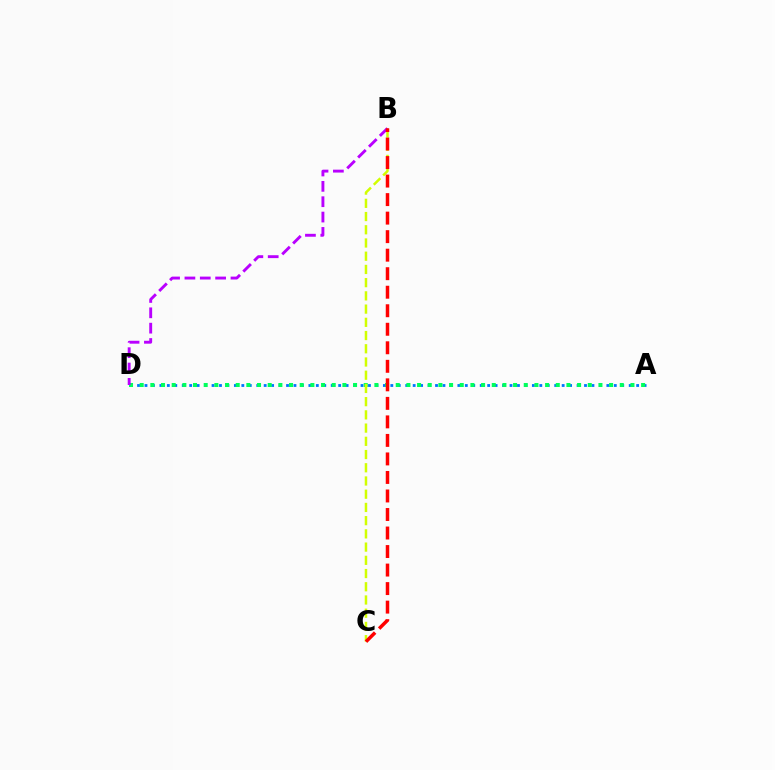{('A', 'D'): [{'color': '#0074ff', 'line_style': 'dotted', 'thickness': 2.02}, {'color': '#00ff5c', 'line_style': 'dotted', 'thickness': 2.9}], ('B', 'C'): [{'color': '#d1ff00', 'line_style': 'dashed', 'thickness': 1.8}, {'color': '#ff0000', 'line_style': 'dashed', 'thickness': 2.52}], ('B', 'D'): [{'color': '#b900ff', 'line_style': 'dashed', 'thickness': 2.09}]}